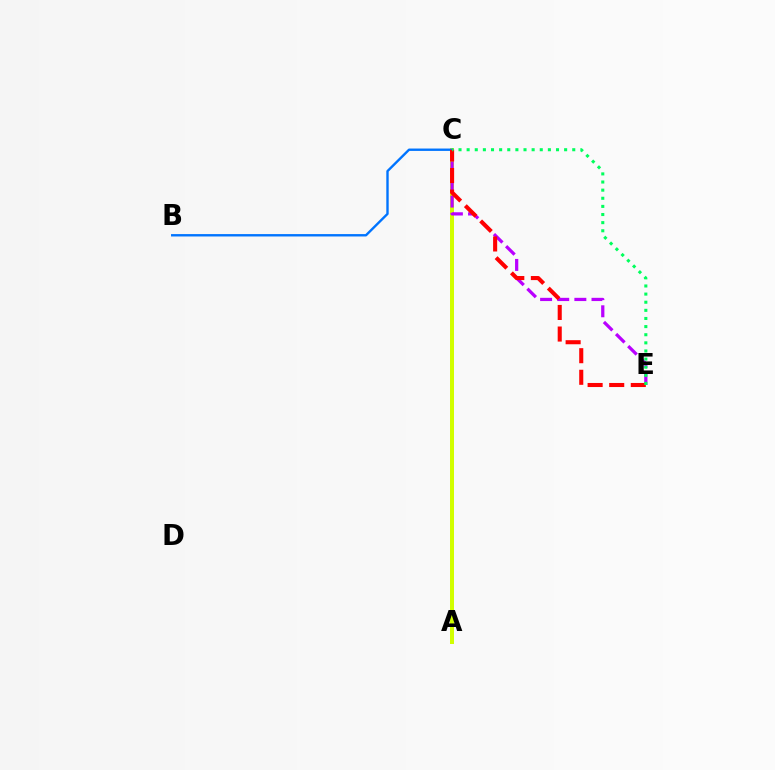{('A', 'C'): [{'color': '#d1ff00', 'line_style': 'solid', 'thickness': 2.87}], ('C', 'E'): [{'color': '#b900ff', 'line_style': 'dashed', 'thickness': 2.33}, {'color': '#ff0000', 'line_style': 'dashed', 'thickness': 2.93}, {'color': '#00ff5c', 'line_style': 'dotted', 'thickness': 2.21}], ('B', 'C'): [{'color': '#0074ff', 'line_style': 'solid', 'thickness': 1.71}]}